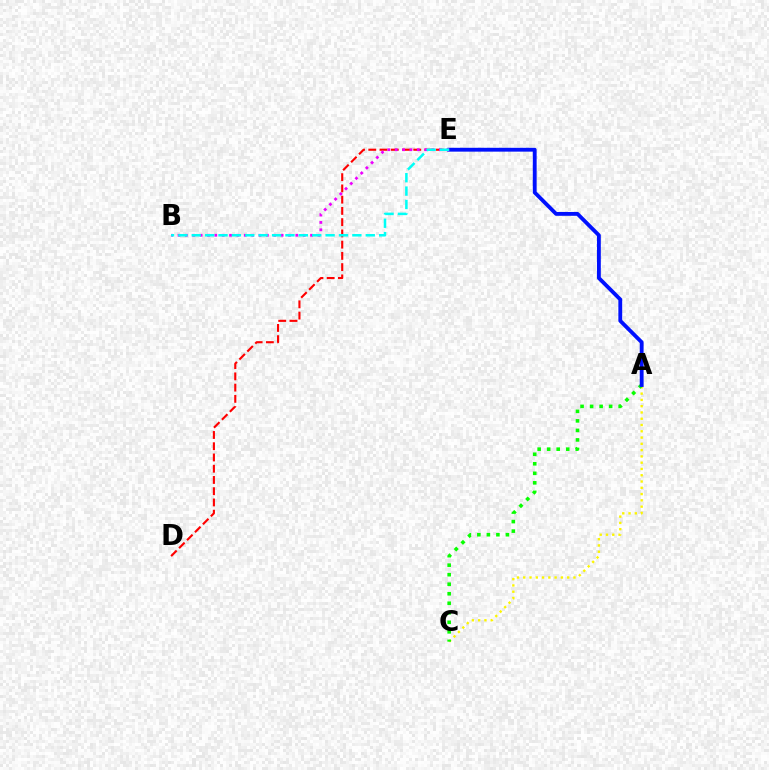{('A', 'C'): [{'color': '#fcf500', 'line_style': 'dotted', 'thickness': 1.71}, {'color': '#08ff00', 'line_style': 'dotted', 'thickness': 2.59}], ('D', 'E'): [{'color': '#ff0000', 'line_style': 'dashed', 'thickness': 1.53}], ('A', 'E'): [{'color': '#0010ff', 'line_style': 'solid', 'thickness': 2.76}], ('B', 'E'): [{'color': '#ee00ff', 'line_style': 'dotted', 'thickness': 2.0}, {'color': '#00fff6', 'line_style': 'dashed', 'thickness': 1.82}]}